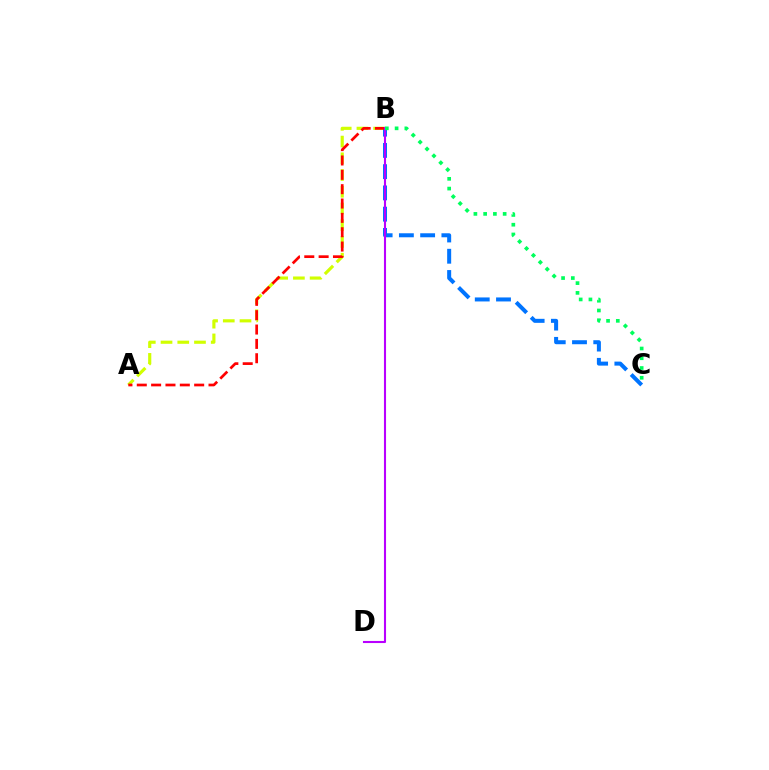{('A', 'B'): [{'color': '#d1ff00', 'line_style': 'dashed', 'thickness': 2.27}, {'color': '#ff0000', 'line_style': 'dashed', 'thickness': 1.95}], ('B', 'C'): [{'color': '#0074ff', 'line_style': 'dashed', 'thickness': 2.89}, {'color': '#00ff5c', 'line_style': 'dotted', 'thickness': 2.65}], ('B', 'D'): [{'color': '#b900ff', 'line_style': 'solid', 'thickness': 1.51}]}